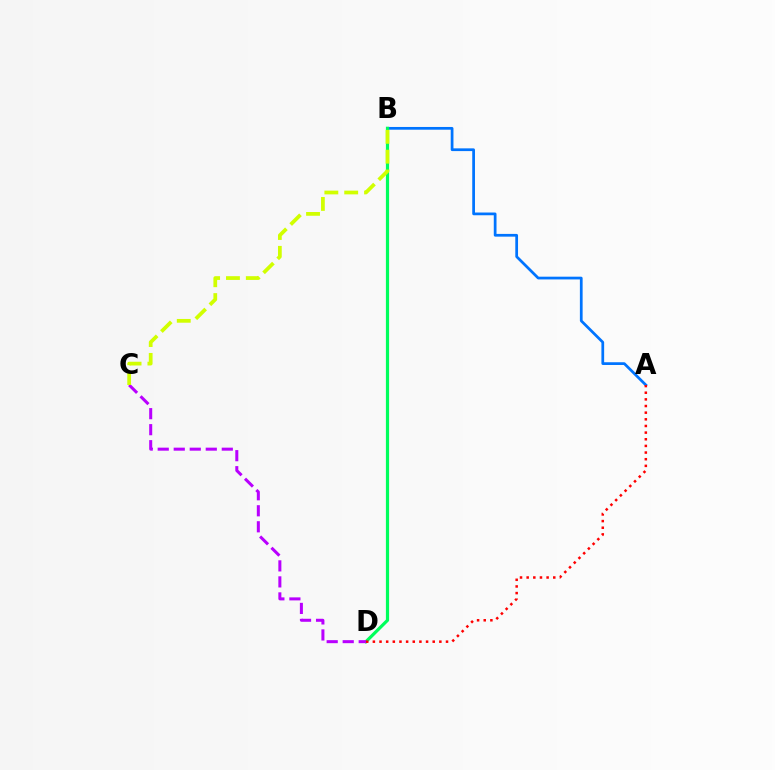{('A', 'B'): [{'color': '#0074ff', 'line_style': 'solid', 'thickness': 1.97}], ('B', 'D'): [{'color': '#00ff5c', 'line_style': 'solid', 'thickness': 2.3}], ('C', 'D'): [{'color': '#b900ff', 'line_style': 'dashed', 'thickness': 2.18}], ('B', 'C'): [{'color': '#d1ff00', 'line_style': 'dashed', 'thickness': 2.7}], ('A', 'D'): [{'color': '#ff0000', 'line_style': 'dotted', 'thickness': 1.81}]}